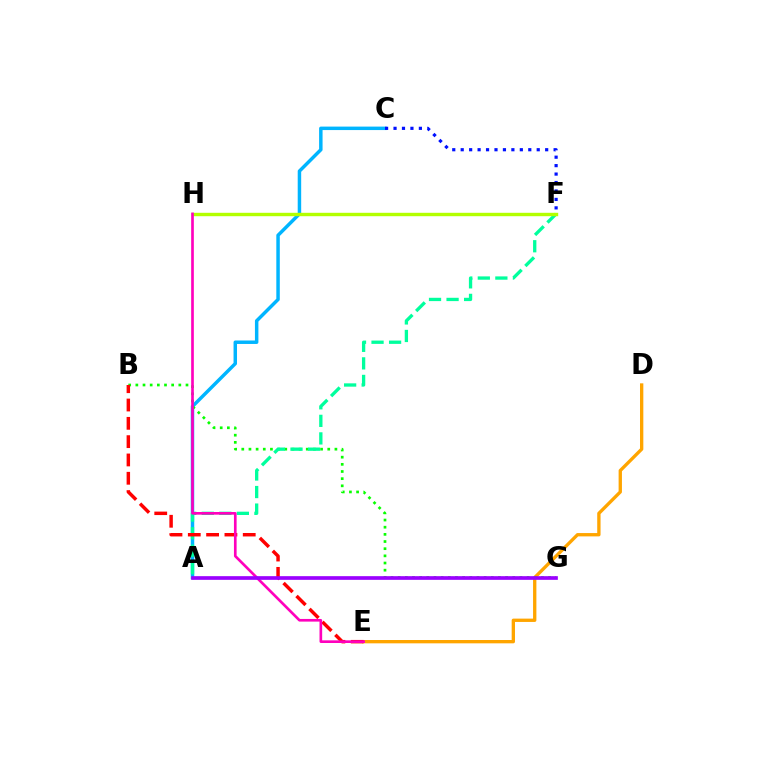{('D', 'E'): [{'color': '#ffa500', 'line_style': 'solid', 'thickness': 2.4}], ('A', 'C'): [{'color': '#00b5ff', 'line_style': 'solid', 'thickness': 2.5}], ('B', 'G'): [{'color': '#08ff00', 'line_style': 'dotted', 'thickness': 1.95}], ('A', 'F'): [{'color': '#00ff9d', 'line_style': 'dashed', 'thickness': 2.38}], ('C', 'F'): [{'color': '#0010ff', 'line_style': 'dotted', 'thickness': 2.3}], ('B', 'E'): [{'color': '#ff0000', 'line_style': 'dashed', 'thickness': 2.49}], ('F', 'H'): [{'color': '#b3ff00', 'line_style': 'solid', 'thickness': 2.45}], ('E', 'H'): [{'color': '#ff00bd', 'line_style': 'solid', 'thickness': 1.92}], ('A', 'G'): [{'color': '#9b00ff', 'line_style': 'solid', 'thickness': 2.65}]}